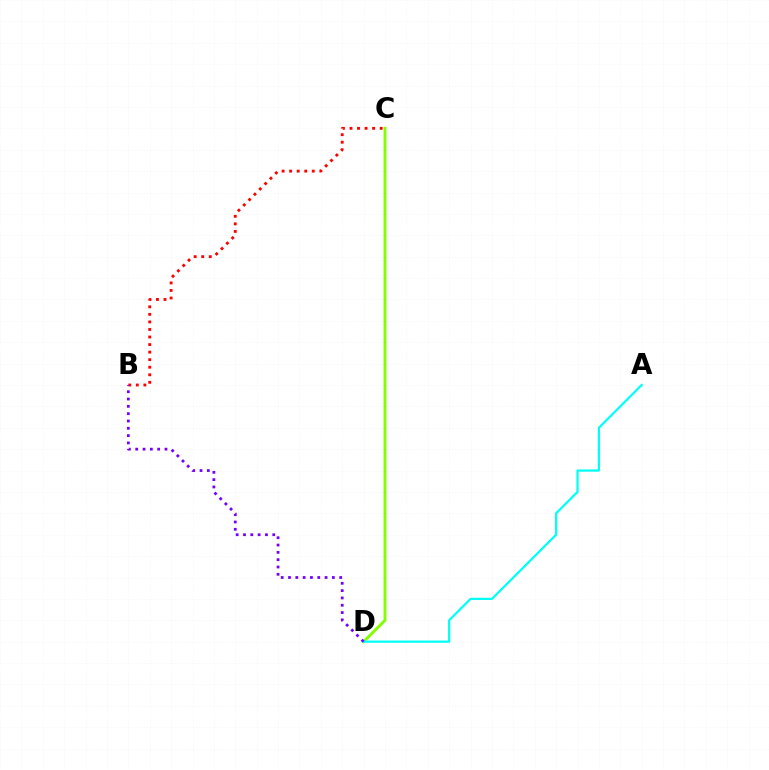{('B', 'C'): [{'color': '#ff0000', 'line_style': 'dotted', 'thickness': 2.05}], ('C', 'D'): [{'color': '#84ff00', 'line_style': 'solid', 'thickness': 2.1}], ('A', 'D'): [{'color': '#00fff6', 'line_style': 'solid', 'thickness': 1.6}], ('B', 'D'): [{'color': '#7200ff', 'line_style': 'dotted', 'thickness': 1.99}]}